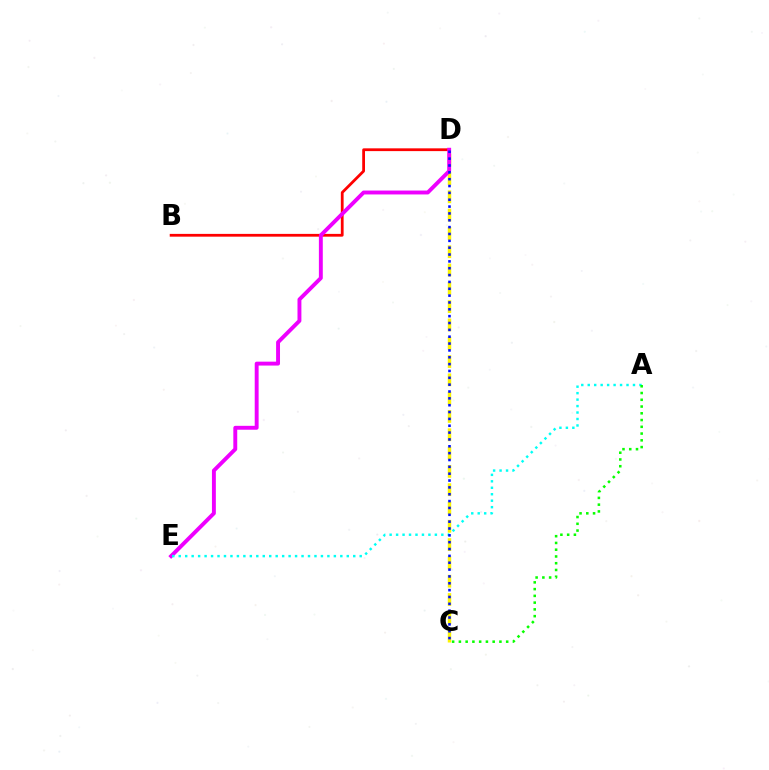{('B', 'D'): [{'color': '#ff0000', 'line_style': 'solid', 'thickness': 2.0}], ('C', 'D'): [{'color': '#fcf500', 'line_style': 'dashed', 'thickness': 2.49}, {'color': '#0010ff', 'line_style': 'dotted', 'thickness': 1.86}], ('D', 'E'): [{'color': '#ee00ff', 'line_style': 'solid', 'thickness': 2.81}], ('A', 'E'): [{'color': '#00fff6', 'line_style': 'dotted', 'thickness': 1.76}], ('A', 'C'): [{'color': '#08ff00', 'line_style': 'dotted', 'thickness': 1.84}]}